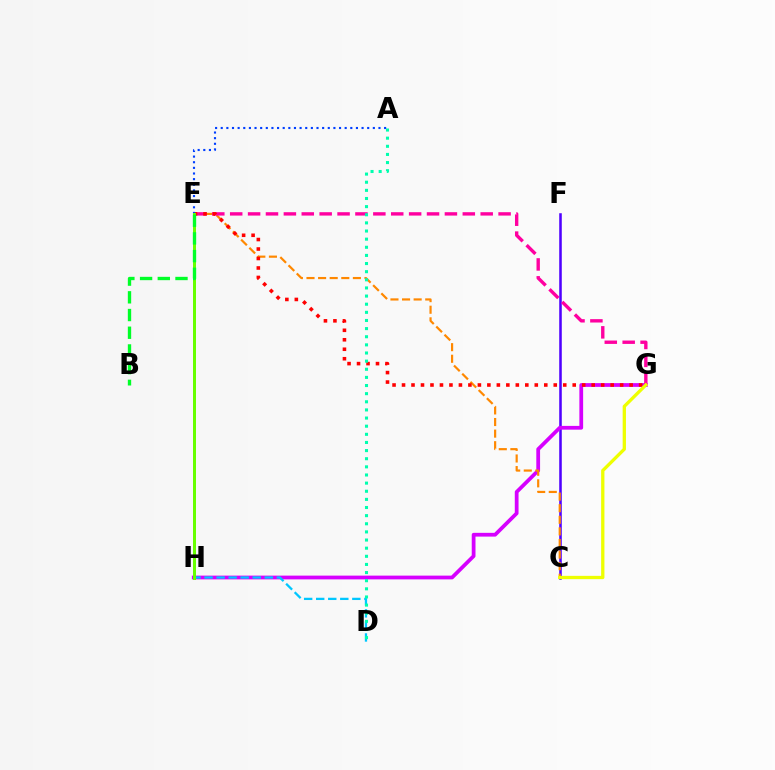{('C', 'F'): [{'color': '#4f00ff', 'line_style': 'solid', 'thickness': 1.84}], ('G', 'H'): [{'color': '#d600ff', 'line_style': 'solid', 'thickness': 2.71}], ('D', 'H'): [{'color': '#00c7ff', 'line_style': 'dashed', 'thickness': 1.64}], ('C', 'E'): [{'color': '#ff8800', 'line_style': 'dashed', 'thickness': 1.58}], ('E', 'G'): [{'color': '#ff00a0', 'line_style': 'dashed', 'thickness': 2.43}, {'color': '#ff0000', 'line_style': 'dotted', 'thickness': 2.58}], ('C', 'G'): [{'color': '#eeff00', 'line_style': 'solid', 'thickness': 2.37}], ('A', 'D'): [{'color': '#00ffaf', 'line_style': 'dotted', 'thickness': 2.21}], ('A', 'E'): [{'color': '#003fff', 'line_style': 'dotted', 'thickness': 1.53}], ('E', 'H'): [{'color': '#66ff00', 'line_style': 'solid', 'thickness': 2.15}], ('B', 'E'): [{'color': '#00ff27', 'line_style': 'dashed', 'thickness': 2.41}]}